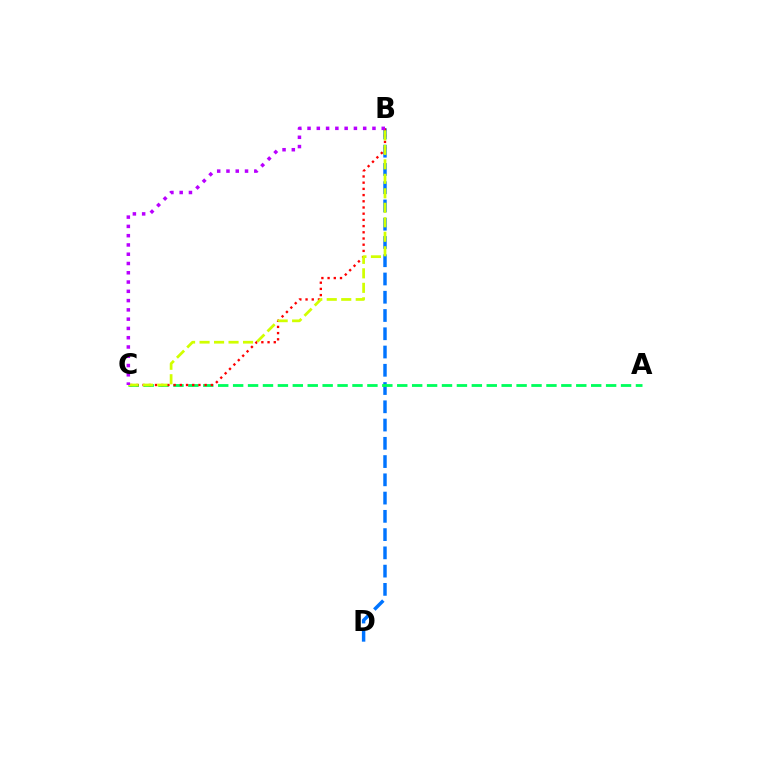{('B', 'D'): [{'color': '#0074ff', 'line_style': 'dashed', 'thickness': 2.48}], ('A', 'C'): [{'color': '#00ff5c', 'line_style': 'dashed', 'thickness': 2.03}], ('B', 'C'): [{'color': '#ff0000', 'line_style': 'dotted', 'thickness': 1.69}, {'color': '#d1ff00', 'line_style': 'dashed', 'thickness': 1.97}, {'color': '#b900ff', 'line_style': 'dotted', 'thickness': 2.52}]}